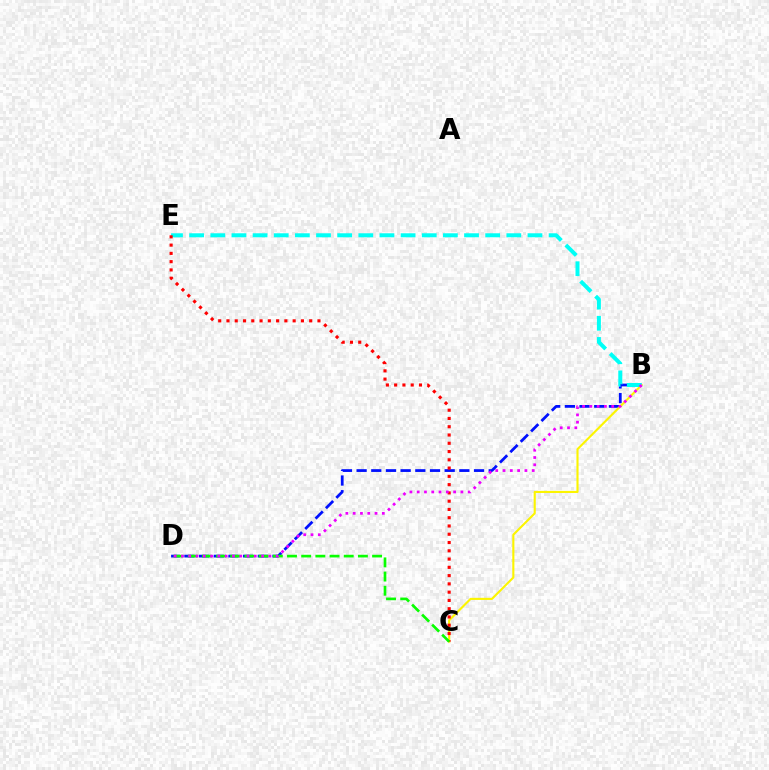{('B', 'D'): [{'color': '#0010ff', 'line_style': 'dashed', 'thickness': 1.99}, {'color': '#ee00ff', 'line_style': 'dotted', 'thickness': 1.98}], ('B', 'C'): [{'color': '#fcf500', 'line_style': 'solid', 'thickness': 1.53}], ('B', 'E'): [{'color': '#00fff6', 'line_style': 'dashed', 'thickness': 2.87}], ('C', 'E'): [{'color': '#ff0000', 'line_style': 'dotted', 'thickness': 2.25}], ('C', 'D'): [{'color': '#08ff00', 'line_style': 'dashed', 'thickness': 1.93}]}